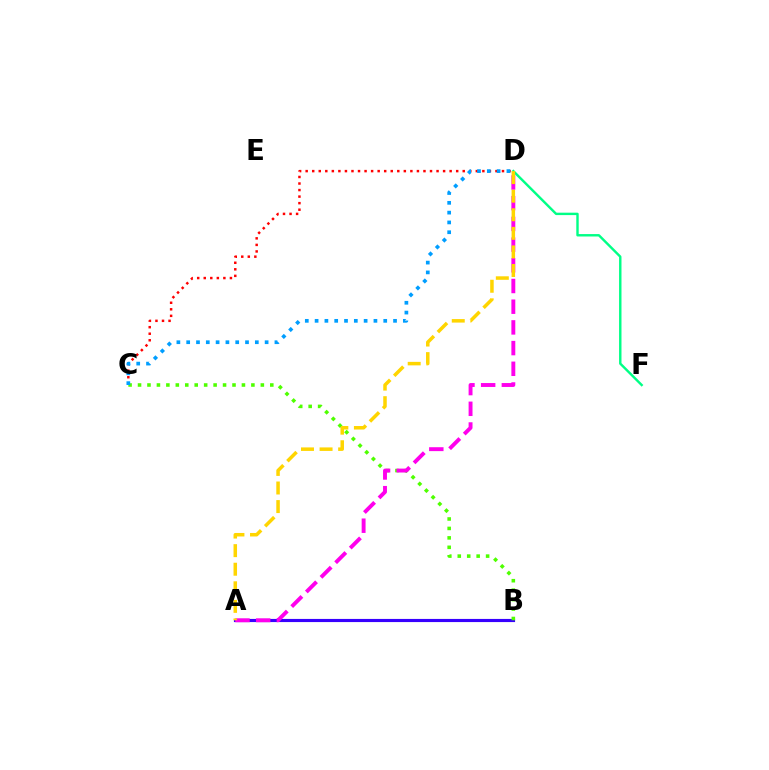{('A', 'B'): [{'color': '#3700ff', 'line_style': 'solid', 'thickness': 2.27}], ('B', 'C'): [{'color': '#4fff00', 'line_style': 'dotted', 'thickness': 2.57}], ('C', 'D'): [{'color': '#ff0000', 'line_style': 'dotted', 'thickness': 1.78}, {'color': '#009eff', 'line_style': 'dotted', 'thickness': 2.66}], ('A', 'D'): [{'color': '#ff00ed', 'line_style': 'dashed', 'thickness': 2.81}, {'color': '#ffd500', 'line_style': 'dashed', 'thickness': 2.52}], ('D', 'F'): [{'color': '#00ff86', 'line_style': 'solid', 'thickness': 1.74}]}